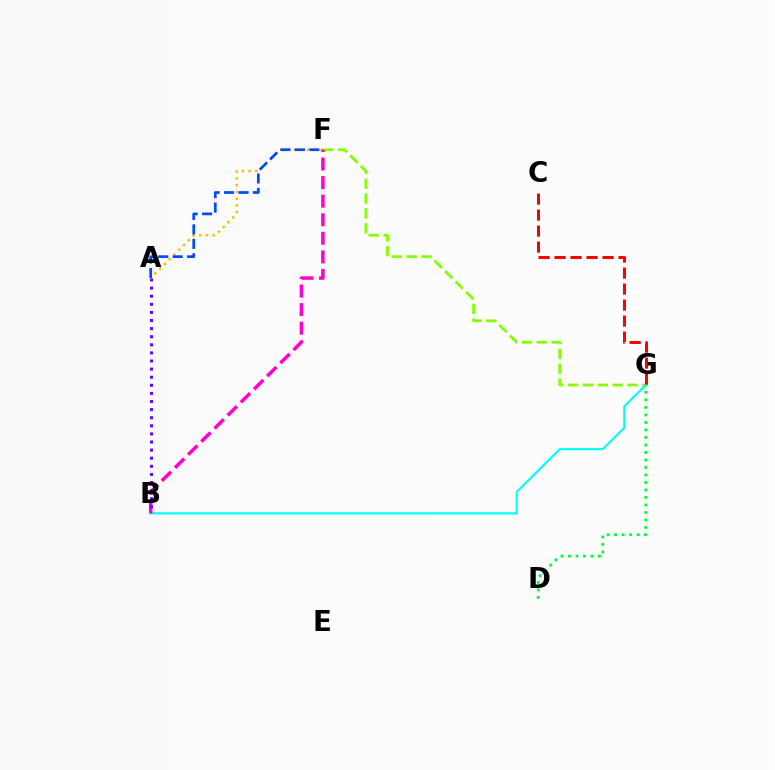{('A', 'F'): [{'color': '#ffbd00', 'line_style': 'dotted', 'thickness': 1.83}, {'color': '#004bff', 'line_style': 'dashed', 'thickness': 1.96}], ('F', 'G'): [{'color': '#84ff00', 'line_style': 'dashed', 'thickness': 2.01}], ('D', 'G'): [{'color': '#00ff39', 'line_style': 'dotted', 'thickness': 2.04}], ('B', 'G'): [{'color': '#00fff6', 'line_style': 'solid', 'thickness': 1.55}], ('C', 'G'): [{'color': '#ff0000', 'line_style': 'dashed', 'thickness': 2.17}], ('B', 'F'): [{'color': '#ff00cf', 'line_style': 'dashed', 'thickness': 2.52}], ('A', 'B'): [{'color': '#7200ff', 'line_style': 'dotted', 'thickness': 2.2}]}